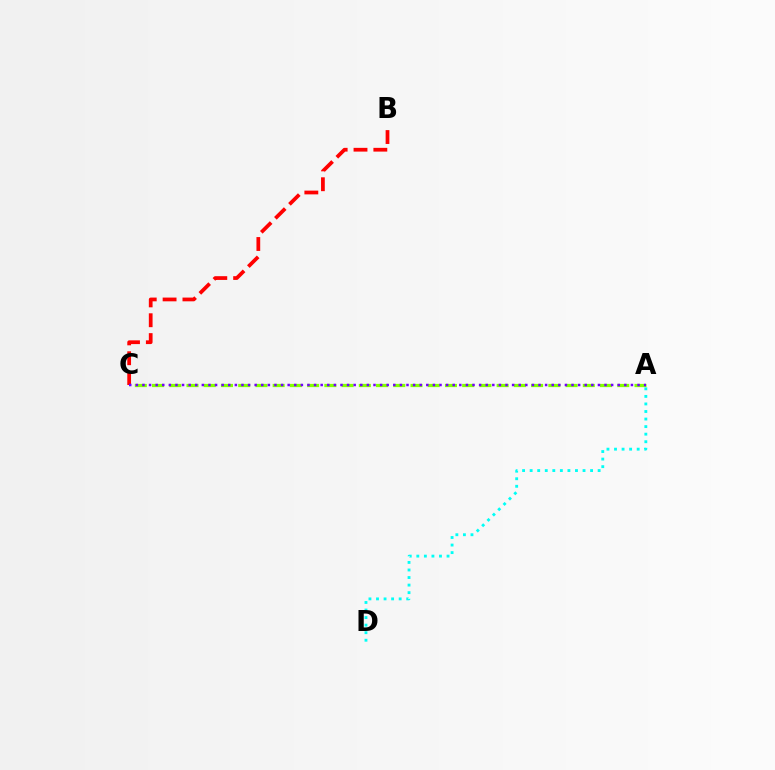{('B', 'C'): [{'color': '#ff0000', 'line_style': 'dashed', 'thickness': 2.7}], ('A', 'C'): [{'color': '#84ff00', 'line_style': 'dashed', 'thickness': 2.34}, {'color': '#7200ff', 'line_style': 'dotted', 'thickness': 1.79}], ('A', 'D'): [{'color': '#00fff6', 'line_style': 'dotted', 'thickness': 2.05}]}